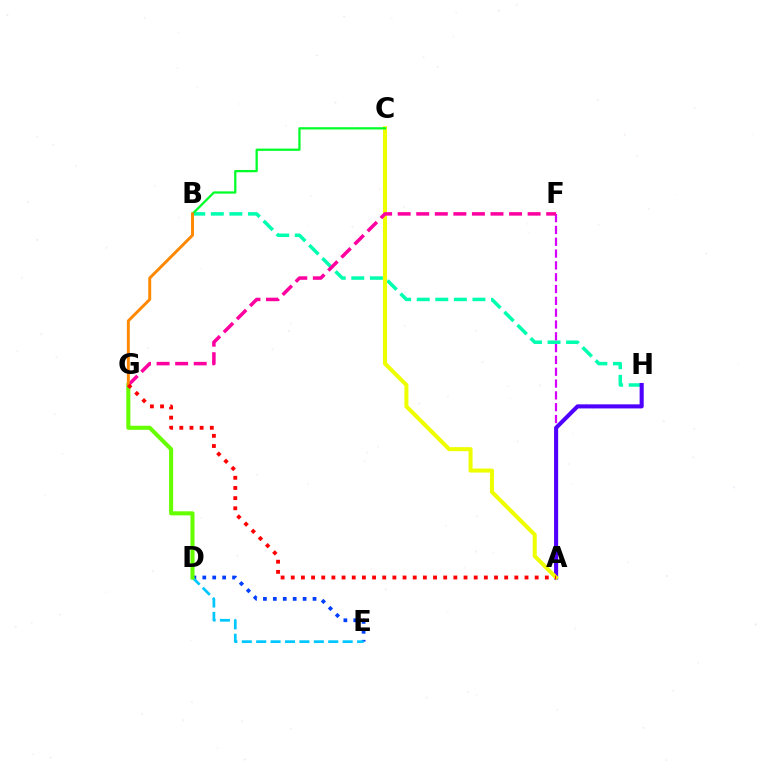{('B', 'H'): [{'color': '#00ffaf', 'line_style': 'dashed', 'thickness': 2.52}], ('D', 'E'): [{'color': '#003fff', 'line_style': 'dotted', 'thickness': 2.7}, {'color': '#00c7ff', 'line_style': 'dashed', 'thickness': 1.96}], ('A', 'F'): [{'color': '#d600ff', 'line_style': 'dashed', 'thickness': 1.61}], ('A', 'H'): [{'color': '#4f00ff', 'line_style': 'solid', 'thickness': 2.94}], ('D', 'G'): [{'color': '#66ff00', 'line_style': 'solid', 'thickness': 2.93}], ('A', 'C'): [{'color': '#eeff00', 'line_style': 'solid', 'thickness': 2.9}], ('B', 'C'): [{'color': '#00ff27', 'line_style': 'solid', 'thickness': 1.63}], ('F', 'G'): [{'color': '#ff00a0', 'line_style': 'dashed', 'thickness': 2.52}], ('B', 'G'): [{'color': '#ff8800', 'line_style': 'solid', 'thickness': 2.1}], ('A', 'G'): [{'color': '#ff0000', 'line_style': 'dotted', 'thickness': 2.76}]}